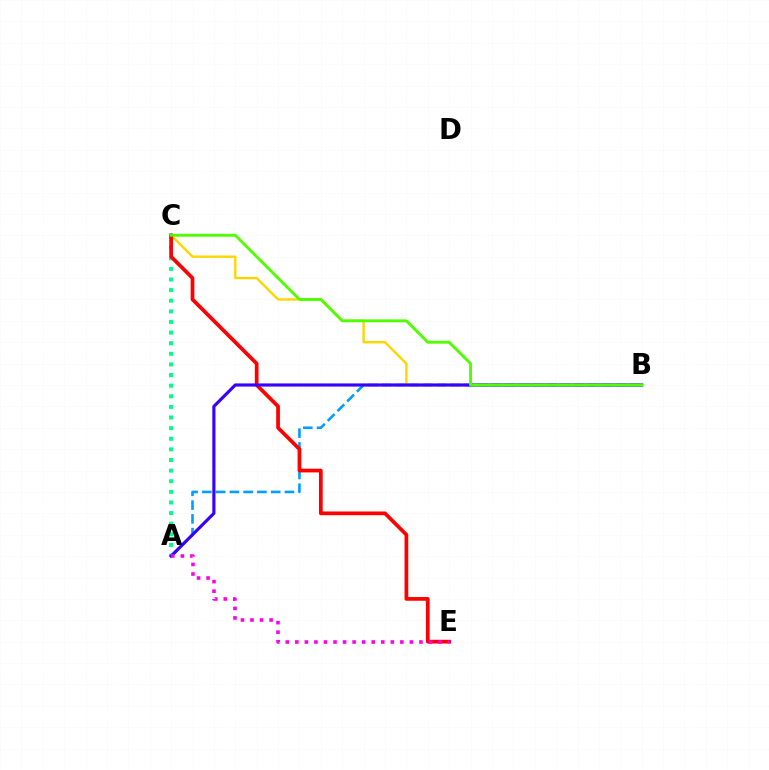{('A', 'C'): [{'color': '#00ff86', 'line_style': 'dotted', 'thickness': 2.89}], ('B', 'C'): [{'color': '#ffd500', 'line_style': 'solid', 'thickness': 1.71}, {'color': '#4fff00', 'line_style': 'solid', 'thickness': 2.07}], ('A', 'B'): [{'color': '#009eff', 'line_style': 'dashed', 'thickness': 1.87}, {'color': '#3700ff', 'line_style': 'solid', 'thickness': 2.27}], ('C', 'E'): [{'color': '#ff0000', 'line_style': 'solid', 'thickness': 2.68}], ('A', 'E'): [{'color': '#ff00ed', 'line_style': 'dotted', 'thickness': 2.59}]}